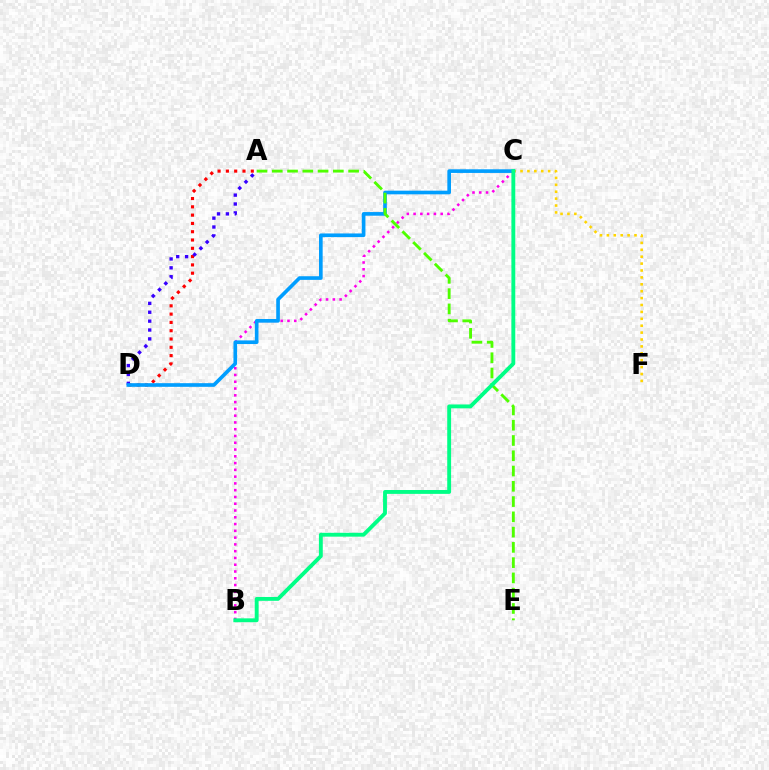{('B', 'C'): [{'color': '#ff00ed', 'line_style': 'dotted', 'thickness': 1.84}, {'color': '#00ff86', 'line_style': 'solid', 'thickness': 2.78}], ('A', 'D'): [{'color': '#ff0000', 'line_style': 'dotted', 'thickness': 2.25}, {'color': '#3700ff', 'line_style': 'dotted', 'thickness': 2.41}], ('C', 'F'): [{'color': '#ffd500', 'line_style': 'dotted', 'thickness': 1.87}], ('C', 'D'): [{'color': '#009eff', 'line_style': 'solid', 'thickness': 2.63}], ('A', 'E'): [{'color': '#4fff00', 'line_style': 'dashed', 'thickness': 2.07}]}